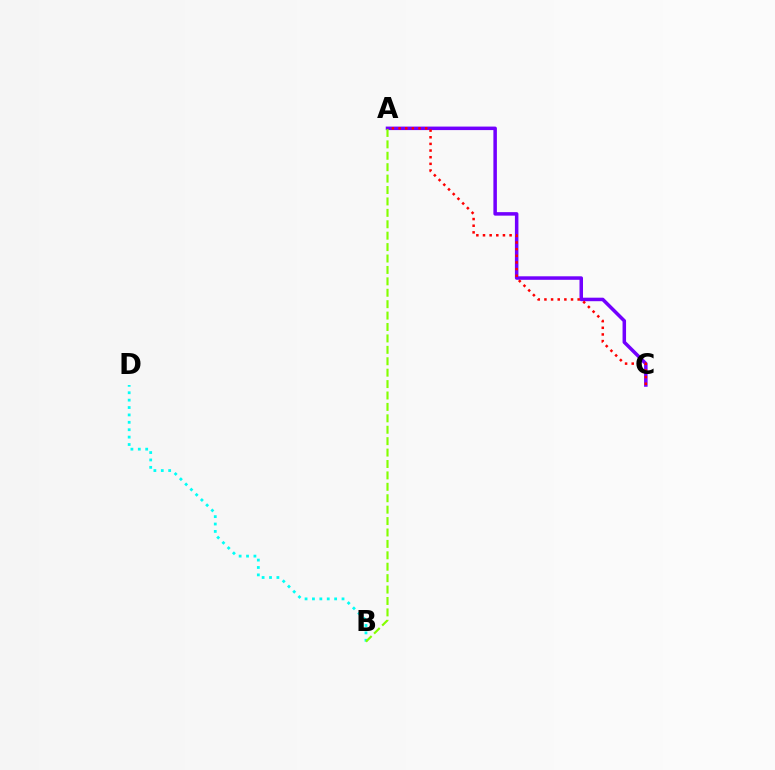{('A', 'C'): [{'color': '#7200ff', 'line_style': 'solid', 'thickness': 2.52}, {'color': '#ff0000', 'line_style': 'dotted', 'thickness': 1.81}], ('B', 'D'): [{'color': '#00fff6', 'line_style': 'dotted', 'thickness': 2.01}], ('A', 'B'): [{'color': '#84ff00', 'line_style': 'dashed', 'thickness': 1.55}]}